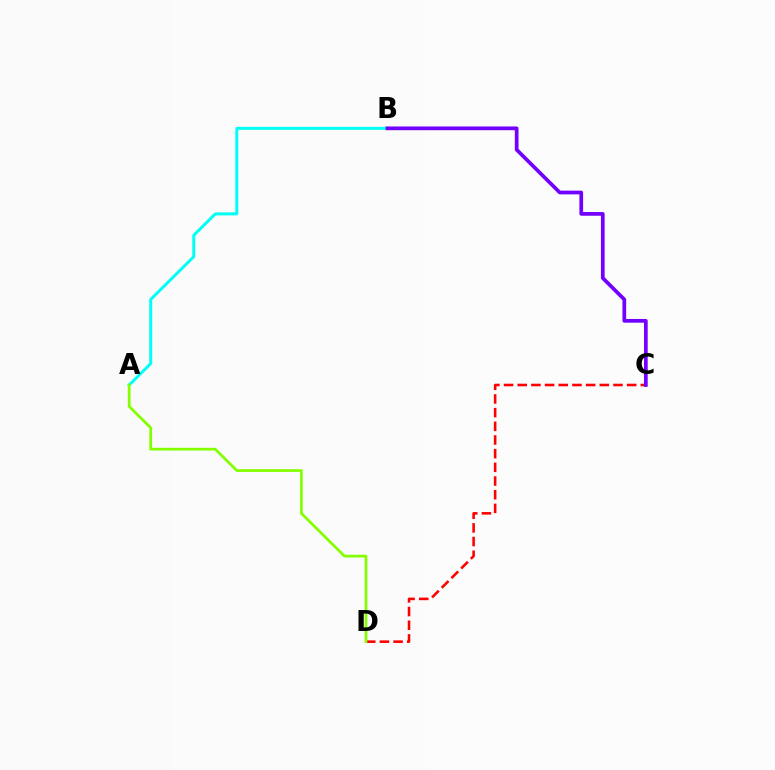{('A', 'B'): [{'color': '#00fff6', 'line_style': 'solid', 'thickness': 2.16}], ('C', 'D'): [{'color': '#ff0000', 'line_style': 'dashed', 'thickness': 1.86}], ('B', 'C'): [{'color': '#7200ff', 'line_style': 'solid', 'thickness': 2.67}], ('A', 'D'): [{'color': '#84ff00', 'line_style': 'solid', 'thickness': 1.97}]}